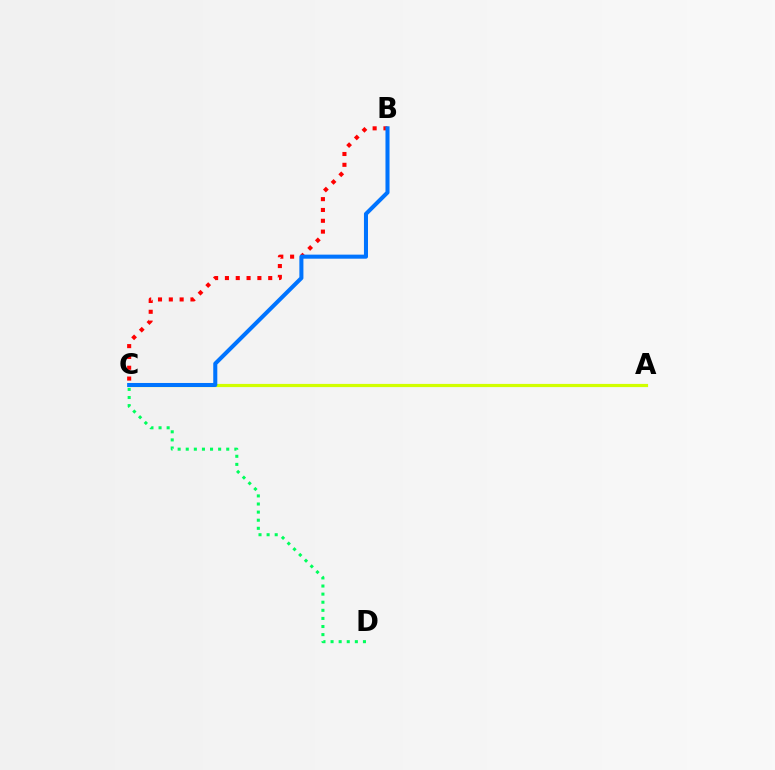{('C', 'D'): [{'color': '#00ff5c', 'line_style': 'dotted', 'thickness': 2.2}], ('A', 'C'): [{'color': '#b900ff', 'line_style': 'solid', 'thickness': 2.12}, {'color': '#d1ff00', 'line_style': 'solid', 'thickness': 2.29}], ('B', 'C'): [{'color': '#ff0000', 'line_style': 'dotted', 'thickness': 2.94}, {'color': '#0074ff', 'line_style': 'solid', 'thickness': 2.92}]}